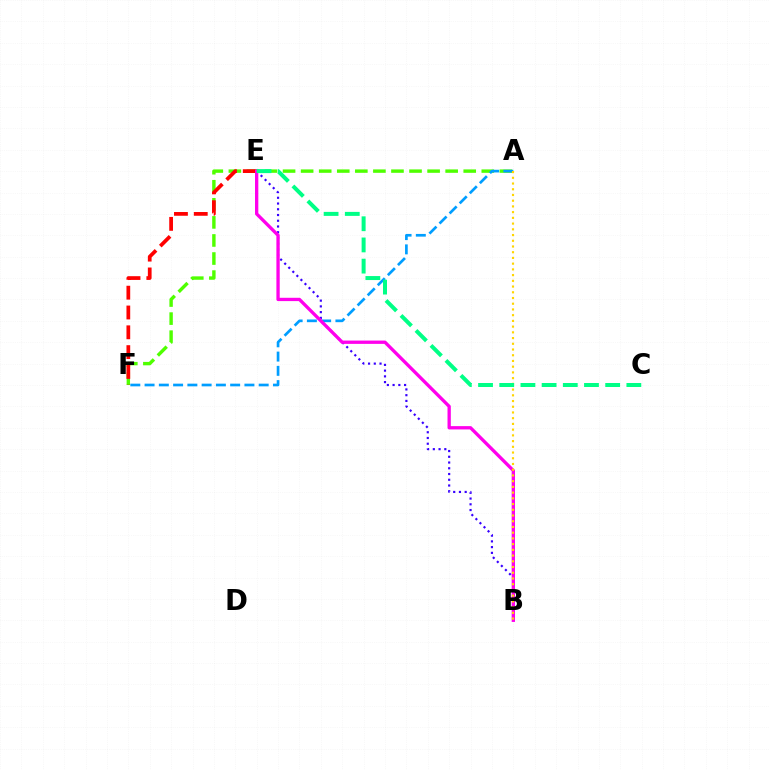{('A', 'F'): [{'color': '#4fff00', 'line_style': 'dashed', 'thickness': 2.45}, {'color': '#009eff', 'line_style': 'dashed', 'thickness': 1.94}], ('E', 'F'): [{'color': '#ff0000', 'line_style': 'dashed', 'thickness': 2.69}], ('B', 'E'): [{'color': '#3700ff', 'line_style': 'dotted', 'thickness': 1.56}, {'color': '#ff00ed', 'line_style': 'solid', 'thickness': 2.39}], ('A', 'B'): [{'color': '#ffd500', 'line_style': 'dotted', 'thickness': 1.56}], ('C', 'E'): [{'color': '#00ff86', 'line_style': 'dashed', 'thickness': 2.88}]}